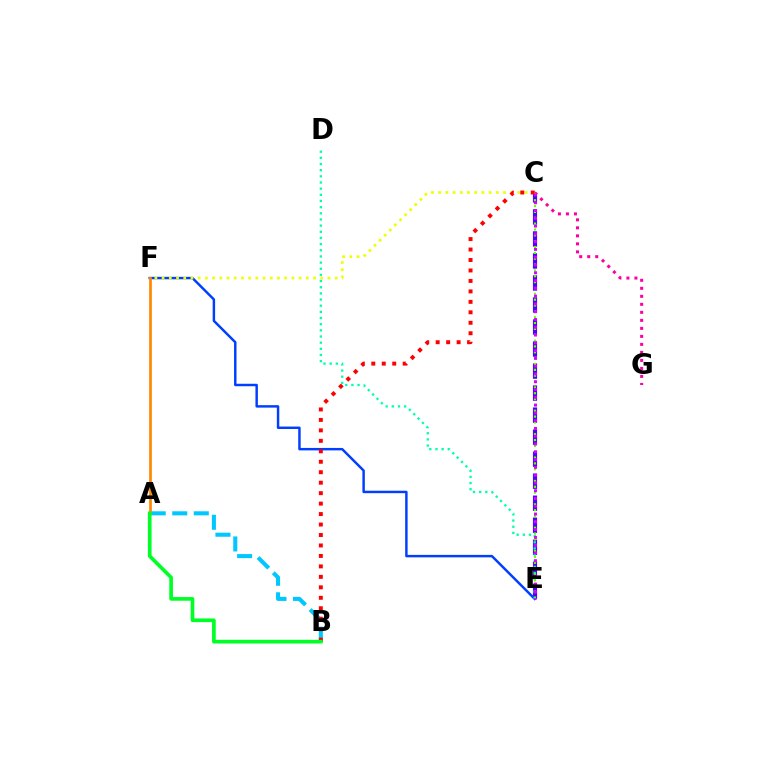{('C', 'E'): [{'color': '#4f00ff', 'line_style': 'dashed', 'thickness': 2.99}, {'color': '#66ff00', 'line_style': 'dotted', 'thickness': 1.59}, {'color': '#d600ff', 'line_style': 'dotted', 'thickness': 2.11}], ('E', 'F'): [{'color': '#003fff', 'line_style': 'solid', 'thickness': 1.77}], ('C', 'G'): [{'color': '#ff00a0', 'line_style': 'dotted', 'thickness': 2.18}], ('D', 'E'): [{'color': '#00ffaf', 'line_style': 'dotted', 'thickness': 1.67}], ('A', 'B'): [{'color': '#00c7ff', 'line_style': 'dashed', 'thickness': 2.92}, {'color': '#00ff27', 'line_style': 'solid', 'thickness': 2.65}], ('C', 'F'): [{'color': '#eeff00', 'line_style': 'dotted', 'thickness': 1.96}], ('B', 'C'): [{'color': '#ff0000', 'line_style': 'dotted', 'thickness': 2.84}], ('A', 'F'): [{'color': '#ff8800', 'line_style': 'solid', 'thickness': 1.93}]}